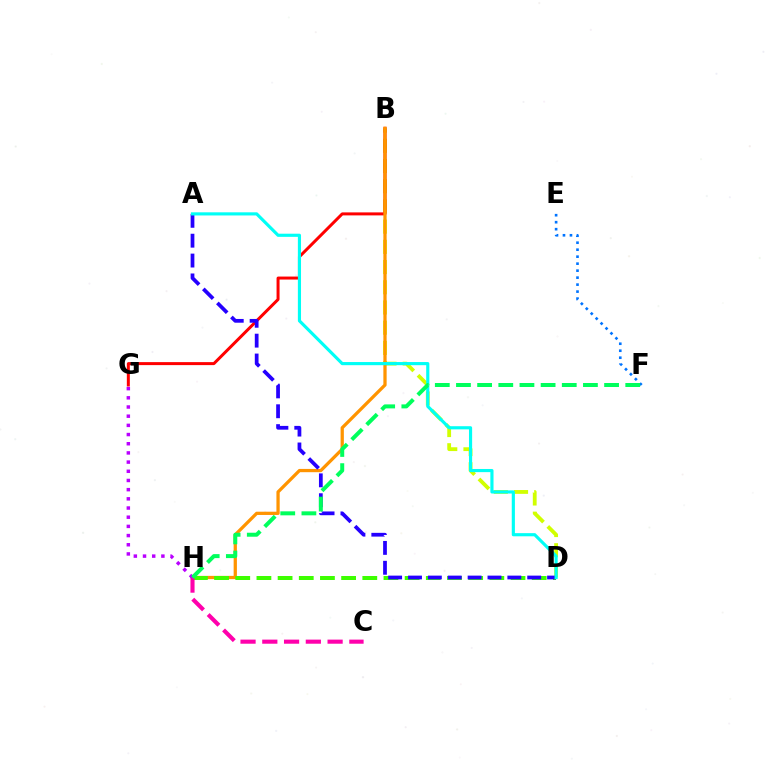{('B', 'D'): [{'color': '#d1ff00', 'line_style': 'dashed', 'thickness': 2.75}], ('B', 'G'): [{'color': '#ff0000', 'line_style': 'solid', 'thickness': 2.15}], ('E', 'F'): [{'color': '#0074ff', 'line_style': 'dotted', 'thickness': 1.9}], ('B', 'H'): [{'color': '#ff9400', 'line_style': 'solid', 'thickness': 2.35}], ('D', 'H'): [{'color': '#3dff00', 'line_style': 'dashed', 'thickness': 2.88}], ('A', 'D'): [{'color': '#2500ff', 'line_style': 'dashed', 'thickness': 2.7}, {'color': '#00fff6', 'line_style': 'solid', 'thickness': 2.27}], ('C', 'H'): [{'color': '#ff00ac', 'line_style': 'dashed', 'thickness': 2.96}], ('G', 'H'): [{'color': '#b900ff', 'line_style': 'dotted', 'thickness': 2.5}], ('F', 'H'): [{'color': '#00ff5c', 'line_style': 'dashed', 'thickness': 2.87}]}